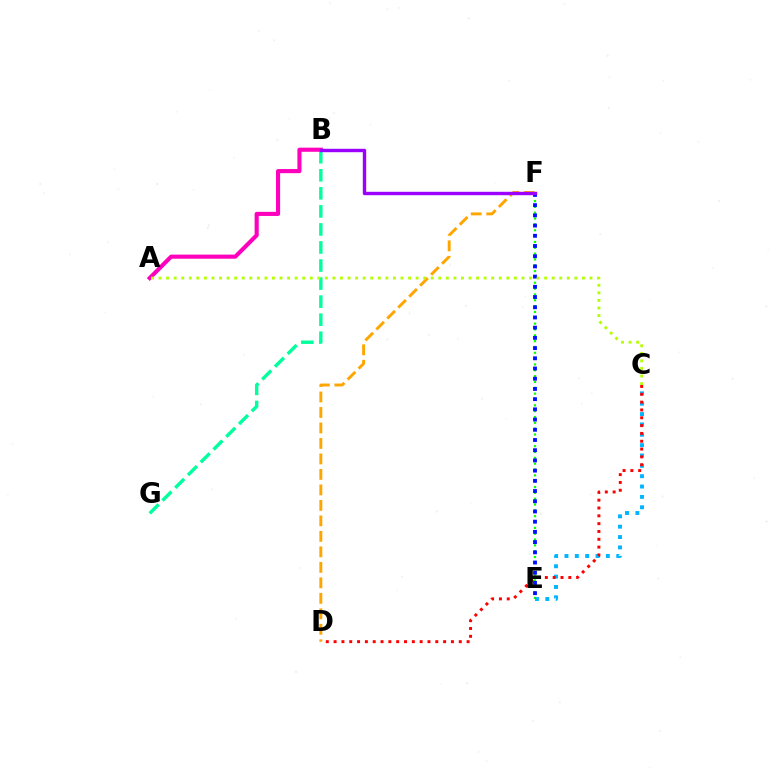{('E', 'F'): [{'color': '#08ff00', 'line_style': 'dotted', 'thickness': 1.59}, {'color': '#0010ff', 'line_style': 'dotted', 'thickness': 2.77}], ('C', 'E'): [{'color': '#00b5ff', 'line_style': 'dotted', 'thickness': 2.81}], ('C', 'D'): [{'color': '#ff0000', 'line_style': 'dotted', 'thickness': 2.13}], ('B', 'G'): [{'color': '#00ff9d', 'line_style': 'dashed', 'thickness': 2.45}], ('A', 'B'): [{'color': '#ff00bd', 'line_style': 'solid', 'thickness': 2.96}], ('D', 'F'): [{'color': '#ffa500', 'line_style': 'dashed', 'thickness': 2.1}], ('A', 'C'): [{'color': '#b3ff00', 'line_style': 'dotted', 'thickness': 2.05}], ('B', 'F'): [{'color': '#9b00ff', 'line_style': 'solid', 'thickness': 2.45}]}